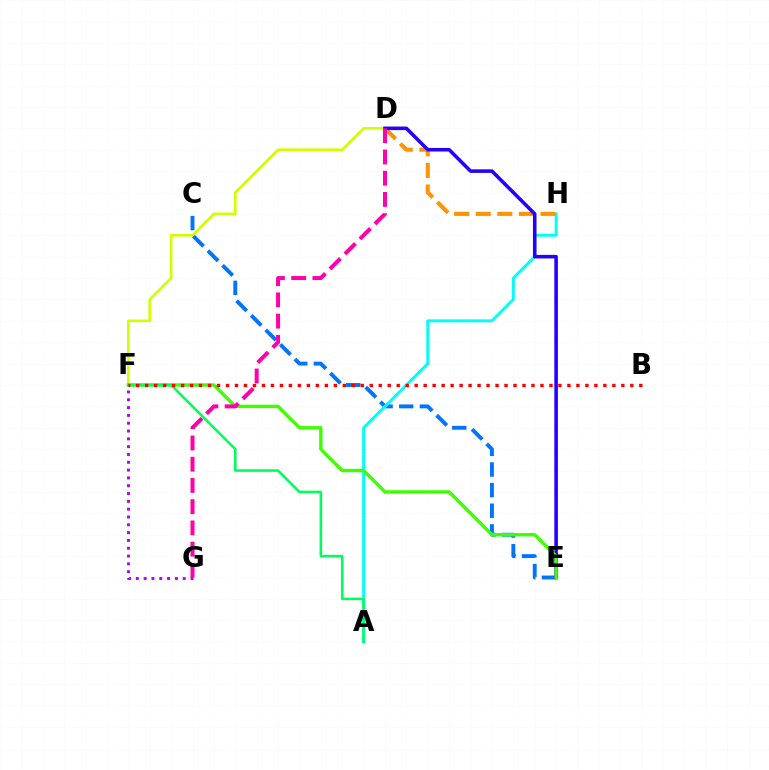{('C', 'E'): [{'color': '#0074ff', 'line_style': 'dashed', 'thickness': 2.8}], ('A', 'H'): [{'color': '#00fff6', 'line_style': 'solid', 'thickness': 2.1}], ('D', 'H'): [{'color': '#ff9400', 'line_style': 'dashed', 'thickness': 2.93}], ('D', 'F'): [{'color': '#d1ff00', 'line_style': 'solid', 'thickness': 1.91}], ('D', 'E'): [{'color': '#2500ff', 'line_style': 'solid', 'thickness': 2.57}], ('E', 'F'): [{'color': '#3dff00', 'line_style': 'solid', 'thickness': 2.43}], ('A', 'F'): [{'color': '#00ff5c', 'line_style': 'solid', 'thickness': 1.84}], ('B', 'F'): [{'color': '#ff0000', 'line_style': 'dotted', 'thickness': 2.44}], ('D', 'G'): [{'color': '#ff00ac', 'line_style': 'dashed', 'thickness': 2.88}], ('F', 'G'): [{'color': '#b900ff', 'line_style': 'dotted', 'thickness': 2.12}]}